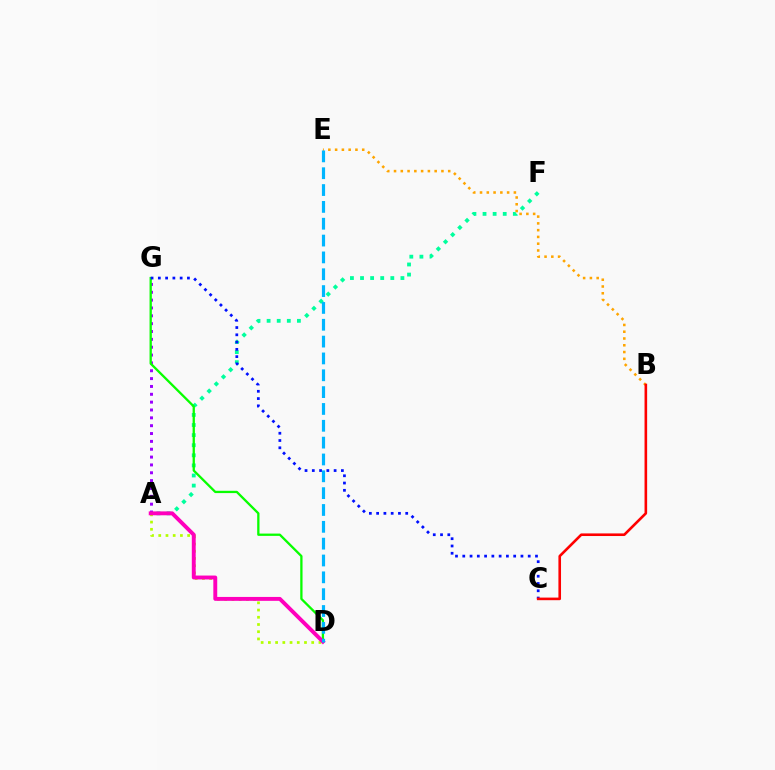{('A', 'D'): [{'color': '#b3ff00', 'line_style': 'dotted', 'thickness': 1.96}, {'color': '#ff00bd', 'line_style': 'solid', 'thickness': 2.81}], ('B', 'E'): [{'color': '#ffa500', 'line_style': 'dotted', 'thickness': 1.84}], ('A', 'G'): [{'color': '#9b00ff', 'line_style': 'dotted', 'thickness': 2.13}], ('A', 'F'): [{'color': '#00ff9d', 'line_style': 'dotted', 'thickness': 2.74}], ('D', 'G'): [{'color': '#08ff00', 'line_style': 'solid', 'thickness': 1.65}], ('C', 'G'): [{'color': '#0010ff', 'line_style': 'dotted', 'thickness': 1.98}], ('D', 'E'): [{'color': '#00b5ff', 'line_style': 'dashed', 'thickness': 2.29}], ('B', 'C'): [{'color': '#ff0000', 'line_style': 'solid', 'thickness': 1.88}]}